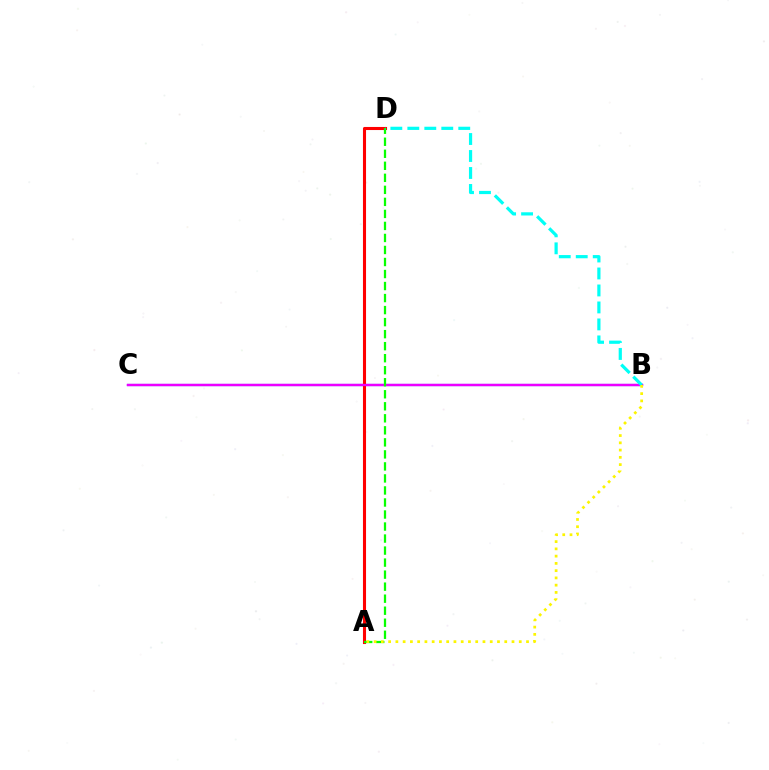{('B', 'C'): [{'color': '#0010ff', 'line_style': 'solid', 'thickness': 1.56}, {'color': '#ee00ff', 'line_style': 'solid', 'thickness': 1.69}], ('A', 'D'): [{'color': '#ff0000', 'line_style': 'solid', 'thickness': 2.22}, {'color': '#08ff00', 'line_style': 'dashed', 'thickness': 1.63}], ('B', 'D'): [{'color': '#00fff6', 'line_style': 'dashed', 'thickness': 2.31}], ('A', 'B'): [{'color': '#fcf500', 'line_style': 'dotted', 'thickness': 1.97}]}